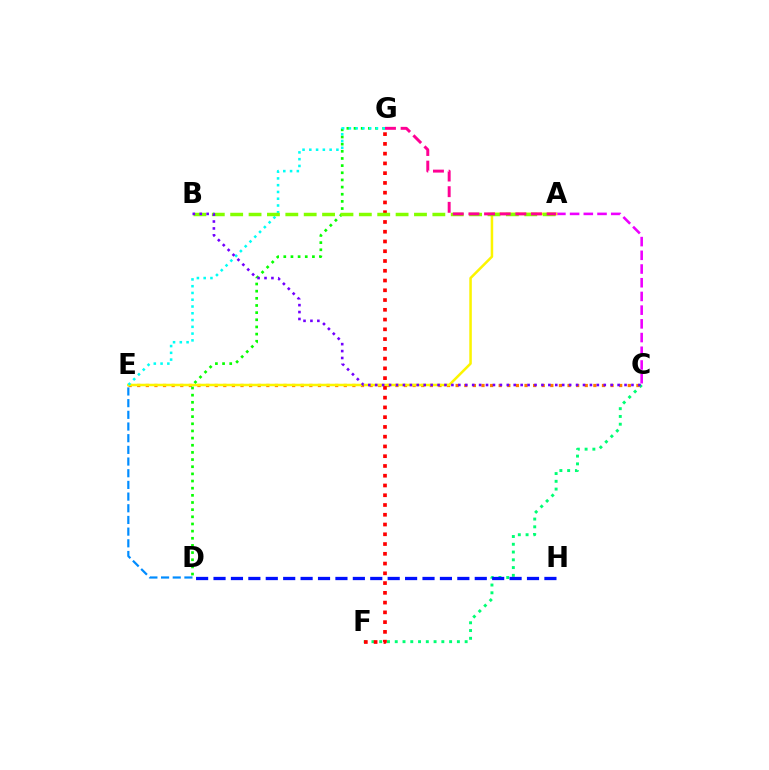{('C', 'F'): [{'color': '#00ff74', 'line_style': 'dotted', 'thickness': 2.11}], ('C', 'E'): [{'color': '#ff7c00', 'line_style': 'dotted', 'thickness': 2.34}], ('D', 'H'): [{'color': '#0010ff', 'line_style': 'dashed', 'thickness': 2.37}], ('D', 'E'): [{'color': '#008cff', 'line_style': 'dashed', 'thickness': 1.59}], ('A', 'C'): [{'color': '#ee00ff', 'line_style': 'dashed', 'thickness': 1.86}], ('A', 'E'): [{'color': '#fcf500', 'line_style': 'solid', 'thickness': 1.81}], ('D', 'G'): [{'color': '#08ff00', 'line_style': 'dotted', 'thickness': 1.94}], ('F', 'G'): [{'color': '#ff0000', 'line_style': 'dotted', 'thickness': 2.65}], ('E', 'G'): [{'color': '#00fff6', 'line_style': 'dotted', 'thickness': 1.84}], ('A', 'B'): [{'color': '#84ff00', 'line_style': 'dashed', 'thickness': 2.5}], ('A', 'G'): [{'color': '#ff0094', 'line_style': 'dashed', 'thickness': 2.13}], ('B', 'C'): [{'color': '#7200ff', 'line_style': 'dotted', 'thickness': 1.88}]}